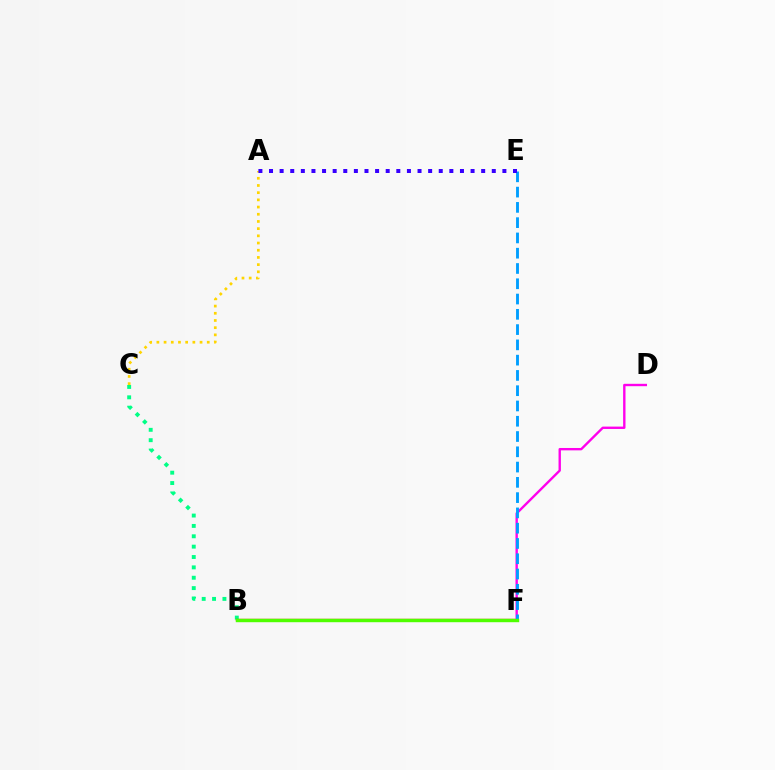{('A', 'C'): [{'color': '#ffd500', 'line_style': 'dotted', 'thickness': 1.95}], ('B', 'C'): [{'color': '#00ff86', 'line_style': 'dotted', 'thickness': 2.82}], ('B', 'F'): [{'color': '#ff0000', 'line_style': 'solid', 'thickness': 1.67}, {'color': '#4fff00', 'line_style': 'solid', 'thickness': 2.46}], ('D', 'F'): [{'color': '#ff00ed', 'line_style': 'solid', 'thickness': 1.71}], ('E', 'F'): [{'color': '#009eff', 'line_style': 'dashed', 'thickness': 2.08}], ('A', 'E'): [{'color': '#3700ff', 'line_style': 'dotted', 'thickness': 2.88}]}